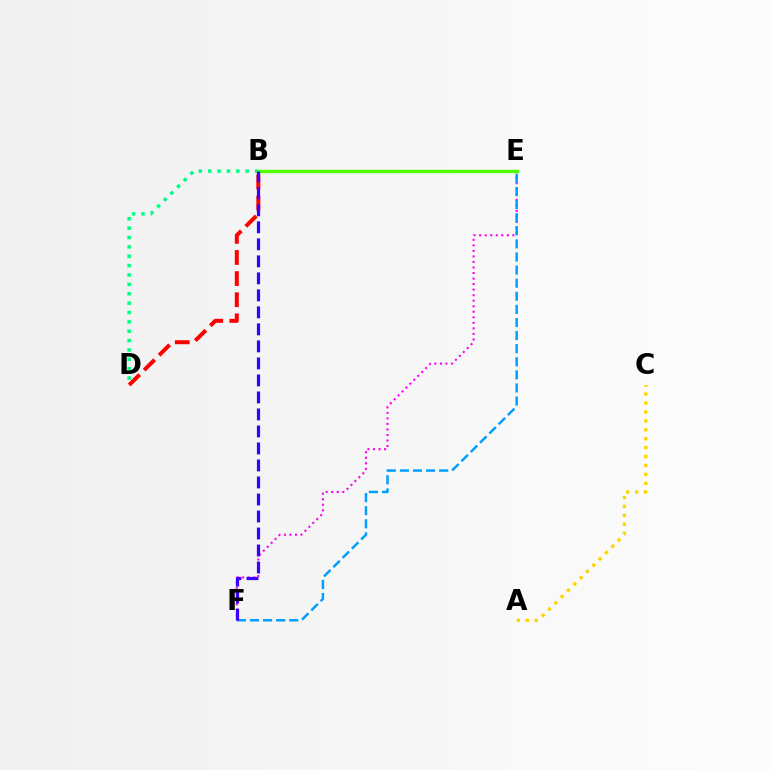{('A', 'C'): [{'color': '#ffd500', 'line_style': 'dotted', 'thickness': 2.42}], ('B', 'D'): [{'color': '#ff0000', 'line_style': 'dashed', 'thickness': 2.87}, {'color': '#00ff86', 'line_style': 'dotted', 'thickness': 2.55}], ('E', 'F'): [{'color': '#ff00ed', 'line_style': 'dotted', 'thickness': 1.5}, {'color': '#009eff', 'line_style': 'dashed', 'thickness': 1.78}], ('B', 'E'): [{'color': '#4fff00', 'line_style': 'solid', 'thickness': 2.46}], ('B', 'F'): [{'color': '#3700ff', 'line_style': 'dashed', 'thickness': 2.31}]}